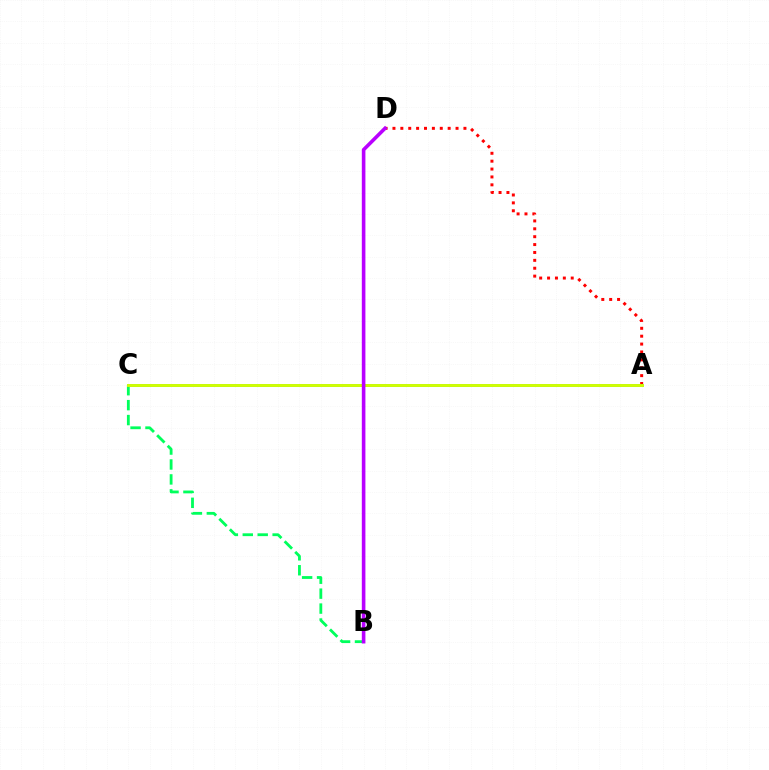{('B', 'C'): [{'color': '#00ff5c', 'line_style': 'dashed', 'thickness': 2.03}], ('A', 'D'): [{'color': '#ff0000', 'line_style': 'dotted', 'thickness': 2.14}], ('A', 'C'): [{'color': '#0074ff', 'line_style': 'solid', 'thickness': 1.9}, {'color': '#d1ff00', 'line_style': 'solid', 'thickness': 2.08}], ('B', 'D'): [{'color': '#b900ff', 'line_style': 'solid', 'thickness': 2.59}]}